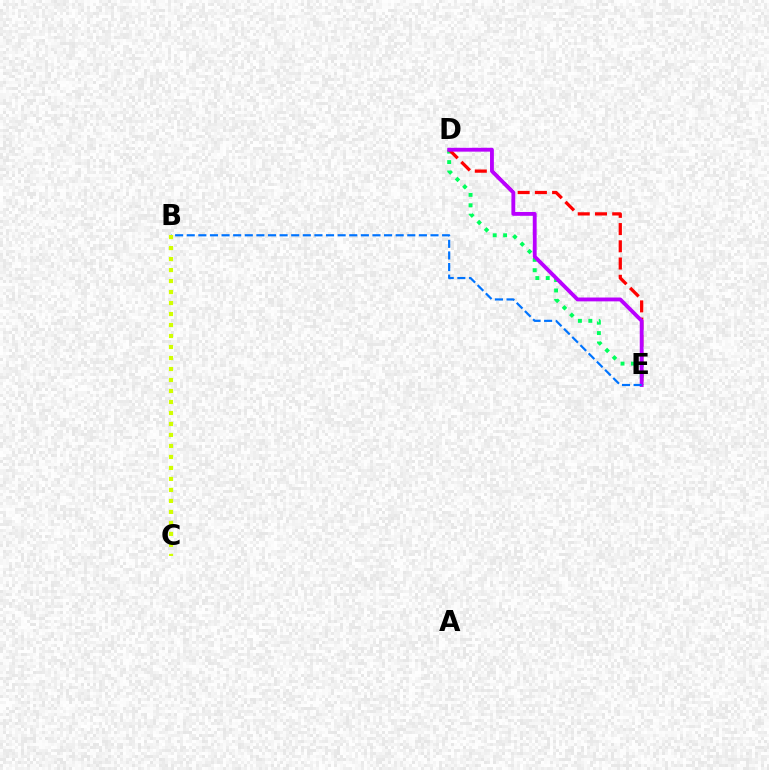{('D', 'E'): [{'color': '#00ff5c', 'line_style': 'dotted', 'thickness': 2.83}, {'color': '#ff0000', 'line_style': 'dashed', 'thickness': 2.34}, {'color': '#b900ff', 'line_style': 'solid', 'thickness': 2.77}], ('B', 'E'): [{'color': '#0074ff', 'line_style': 'dashed', 'thickness': 1.58}], ('B', 'C'): [{'color': '#d1ff00', 'line_style': 'dotted', 'thickness': 2.99}]}